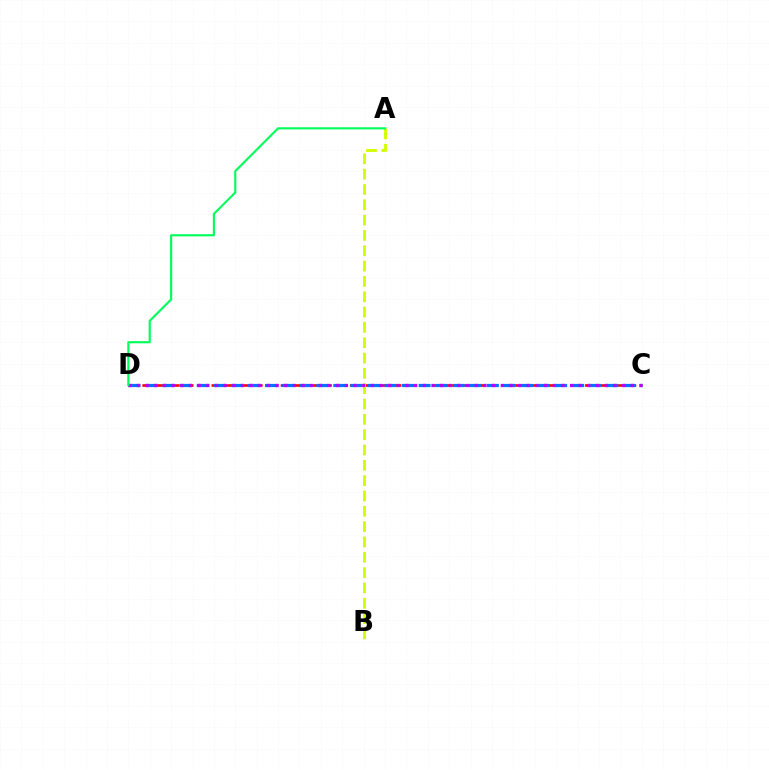{('C', 'D'): [{'color': '#ff0000', 'line_style': 'dashed', 'thickness': 1.88}, {'color': '#0074ff', 'line_style': 'dashed', 'thickness': 2.32}, {'color': '#b900ff', 'line_style': 'dotted', 'thickness': 2.35}], ('A', 'B'): [{'color': '#d1ff00', 'line_style': 'dashed', 'thickness': 2.08}], ('A', 'D'): [{'color': '#00ff5c', 'line_style': 'solid', 'thickness': 1.55}]}